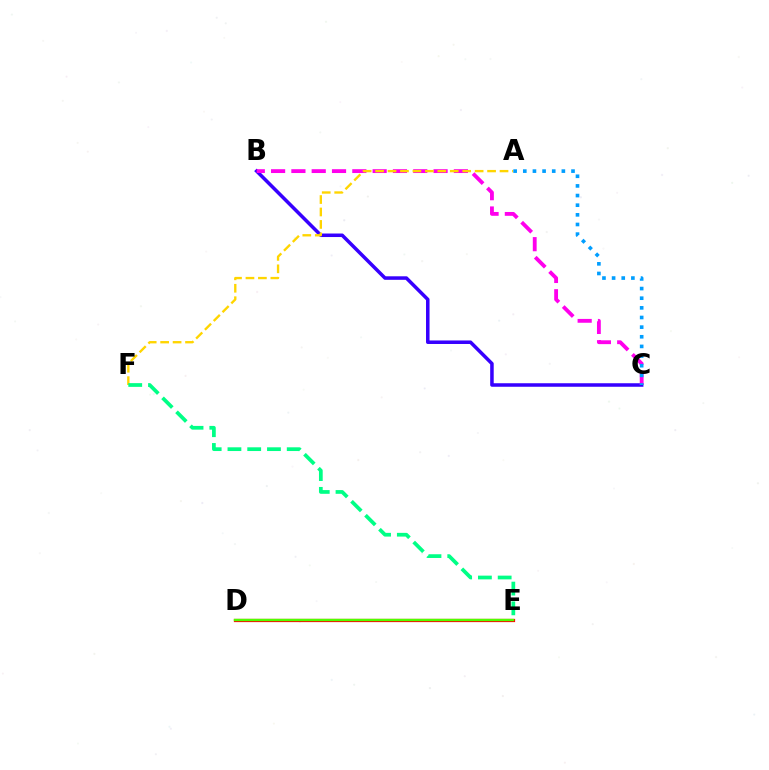{('D', 'E'): [{'color': '#ff0000', 'line_style': 'solid', 'thickness': 2.32}, {'color': '#4fff00', 'line_style': 'solid', 'thickness': 1.72}], ('B', 'C'): [{'color': '#3700ff', 'line_style': 'solid', 'thickness': 2.54}, {'color': '#ff00ed', 'line_style': 'dashed', 'thickness': 2.76}], ('A', 'F'): [{'color': '#ffd500', 'line_style': 'dashed', 'thickness': 1.69}], ('E', 'F'): [{'color': '#00ff86', 'line_style': 'dashed', 'thickness': 2.68}], ('A', 'C'): [{'color': '#009eff', 'line_style': 'dotted', 'thickness': 2.62}]}